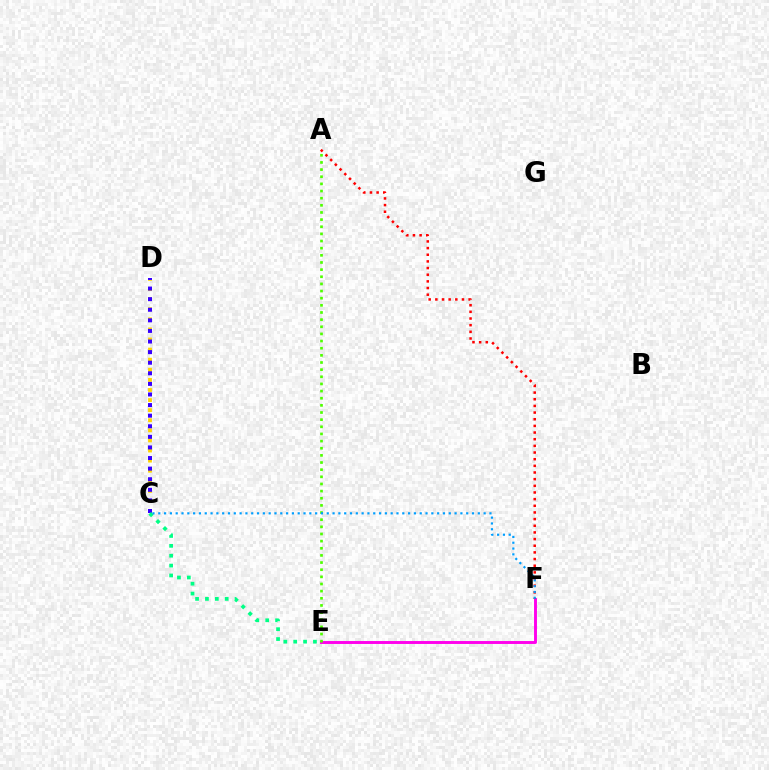{('C', 'D'): [{'color': '#ffd500', 'line_style': 'dotted', 'thickness': 2.74}, {'color': '#3700ff', 'line_style': 'dotted', 'thickness': 2.88}], ('C', 'E'): [{'color': '#00ff86', 'line_style': 'dotted', 'thickness': 2.68}], ('E', 'F'): [{'color': '#ff00ed', 'line_style': 'solid', 'thickness': 2.1}], ('A', 'F'): [{'color': '#ff0000', 'line_style': 'dotted', 'thickness': 1.81}], ('A', 'E'): [{'color': '#4fff00', 'line_style': 'dotted', 'thickness': 1.94}], ('C', 'F'): [{'color': '#009eff', 'line_style': 'dotted', 'thickness': 1.58}]}